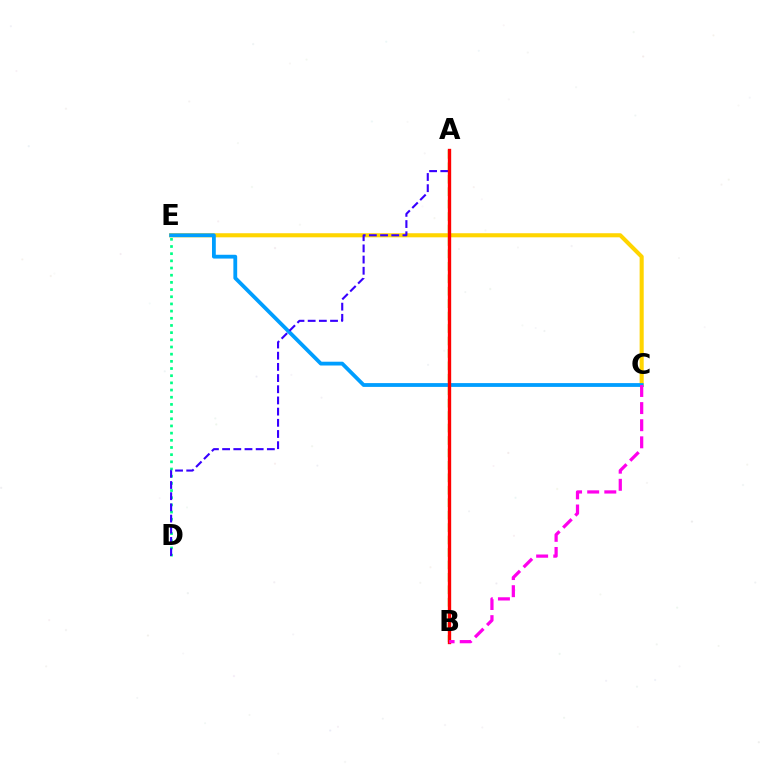{('A', 'B'): [{'color': '#4fff00', 'line_style': 'dashed', 'thickness': 1.69}, {'color': '#ff0000', 'line_style': 'solid', 'thickness': 2.41}], ('D', 'E'): [{'color': '#00ff86', 'line_style': 'dotted', 'thickness': 1.95}], ('C', 'E'): [{'color': '#ffd500', 'line_style': 'solid', 'thickness': 2.94}, {'color': '#009eff', 'line_style': 'solid', 'thickness': 2.73}], ('A', 'D'): [{'color': '#3700ff', 'line_style': 'dashed', 'thickness': 1.52}], ('B', 'C'): [{'color': '#ff00ed', 'line_style': 'dashed', 'thickness': 2.33}]}